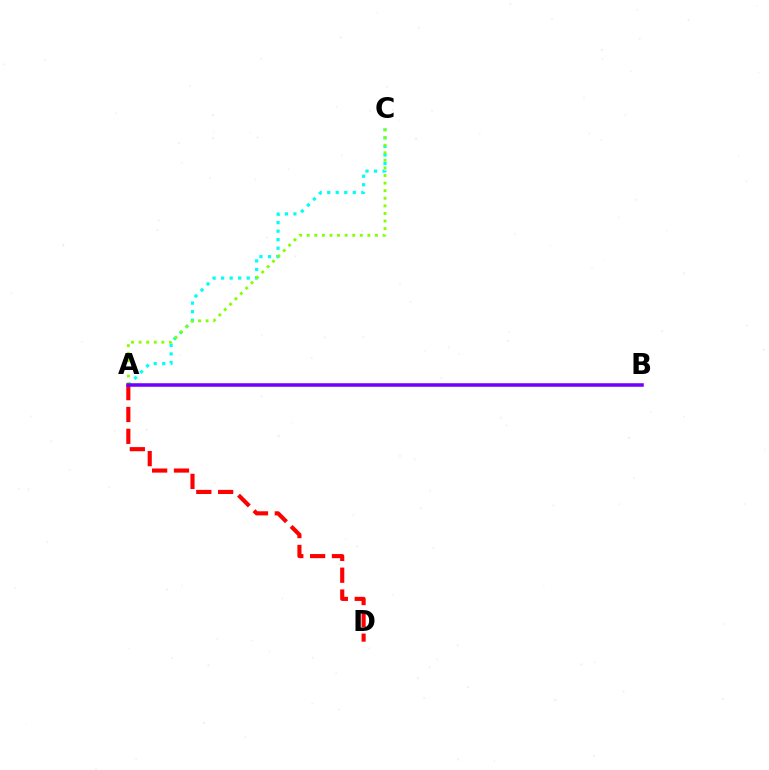{('A', 'D'): [{'color': '#ff0000', 'line_style': 'dashed', 'thickness': 2.97}], ('A', 'C'): [{'color': '#00fff6', 'line_style': 'dotted', 'thickness': 2.32}, {'color': '#84ff00', 'line_style': 'dotted', 'thickness': 2.06}], ('A', 'B'): [{'color': '#7200ff', 'line_style': 'solid', 'thickness': 2.55}]}